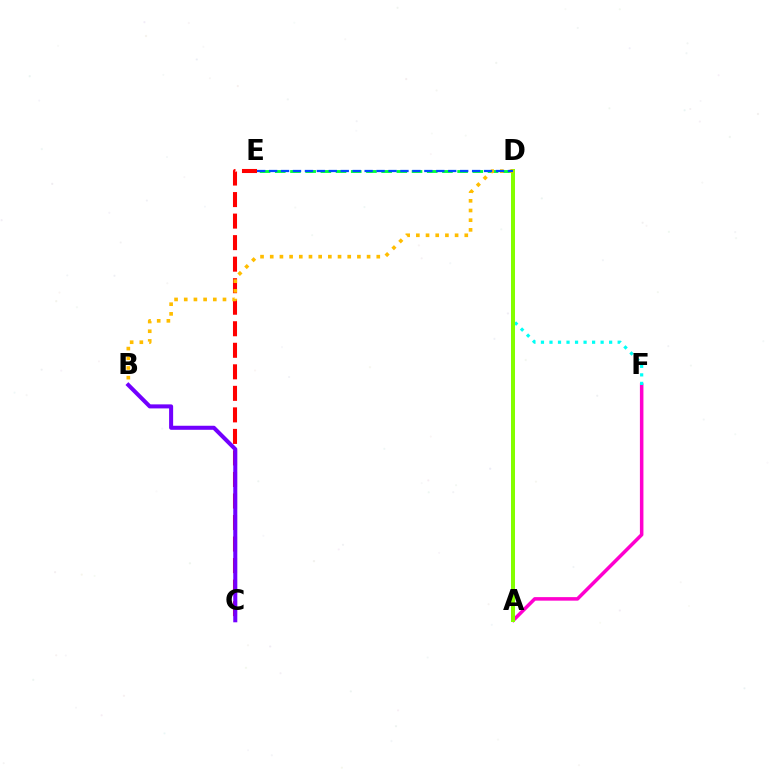{('A', 'F'): [{'color': '#ff00cf', 'line_style': 'solid', 'thickness': 2.54}], ('D', 'E'): [{'color': '#00ff39', 'line_style': 'dashed', 'thickness': 2.06}, {'color': '#004bff', 'line_style': 'dashed', 'thickness': 1.62}], ('D', 'F'): [{'color': '#00fff6', 'line_style': 'dotted', 'thickness': 2.32}], ('A', 'D'): [{'color': '#84ff00', 'line_style': 'solid', 'thickness': 2.88}], ('C', 'E'): [{'color': '#ff0000', 'line_style': 'dashed', 'thickness': 2.92}], ('B', 'D'): [{'color': '#ffbd00', 'line_style': 'dotted', 'thickness': 2.63}], ('B', 'C'): [{'color': '#7200ff', 'line_style': 'solid', 'thickness': 2.91}]}